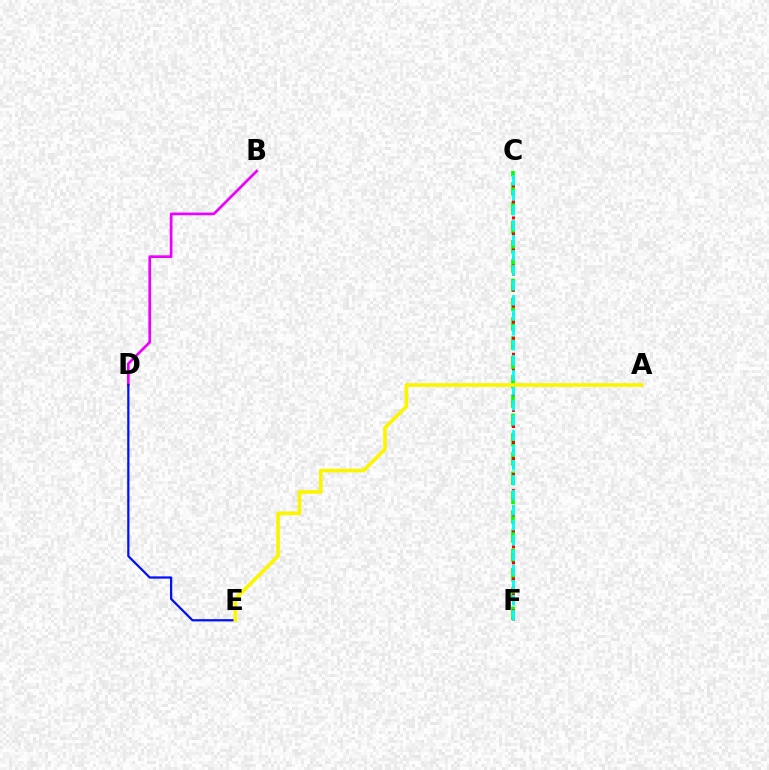{('C', 'F'): [{'color': '#08ff00', 'line_style': 'dashed', 'thickness': 2.62}, {'color': '#ff0000', 'line_style': 'dotted', 'thickness': 2.18}, {'color': '#00fff6', 'line_style': 'dashed', 'thickness': 2.04}], ('B', 'D'): [{'color': '#ee00ff', 'line_style': 'solid', 'thickness': 1.94}], ('D', 'E'): [{'color': '#0010ff', 'line_style': 'solid', 'thickness': 1.61}], ('A', 'E'): [{'color': '#fcf500', 'line_style': 'solid', 'thickness': 2.63}]}